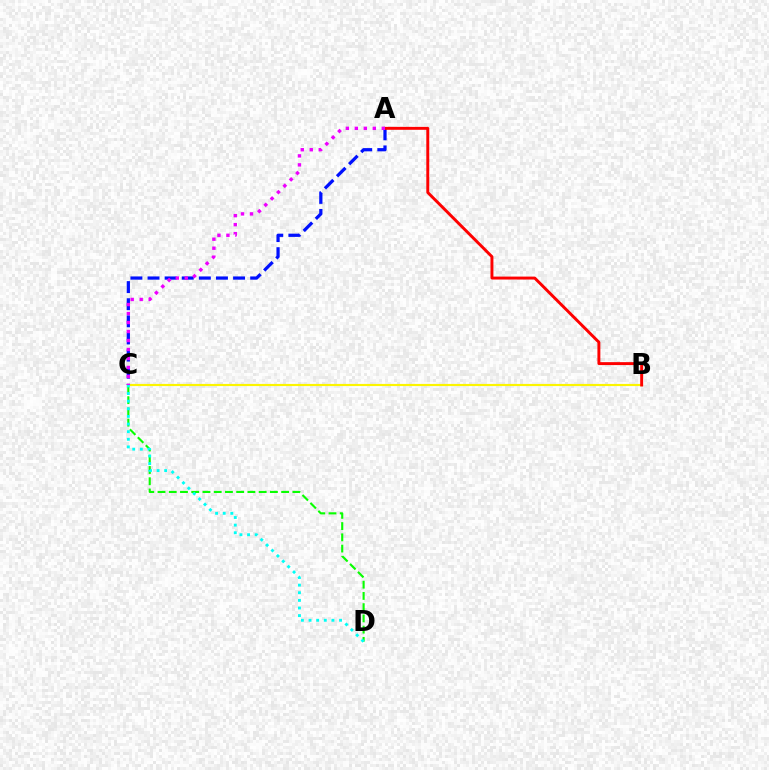{('A', 'C'): [{'color': '#0010ff', 'line_style': 'dashed', 'thickness': 2.32}, {'color': '#ee00ff', 'line_style': 'dotted', 'thickness': 2.44}], ('C', 'D'): [{'color': '#08ff00', 'line_style': 'dashed', 'thickness': 1.53}, {'color': '#00fff6', 'line_style': 'dotted', 'thickness': 2.07}], ('B', 'C'): [{'color': '#fcf500', 'line_style': 'solid', 'thickness': 1.55}], ('A', 'B'): [{'color': '#ff0000', 'line_style': 'solid', 'thickness': 2.11}]}